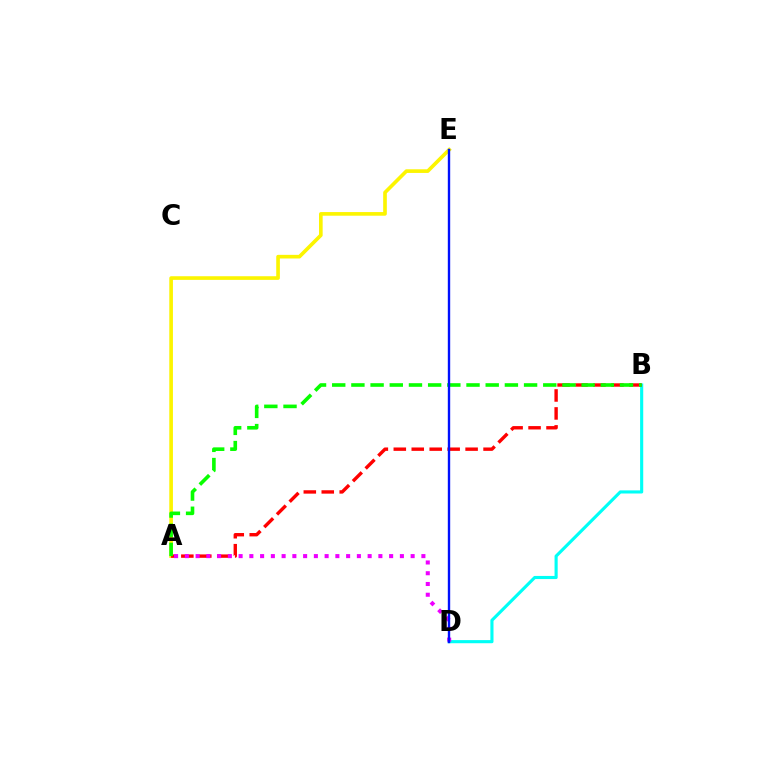{('A', 'E'): [{'color': '#fcf500', 'line_style': 'solid', 'thickness': 2.62}], ('B', 'D'): [{'color': '#00fff6', 'line_style': 'solid', 'thickness': 2.25}], ('A', 'B'): [{'color': '#ff0000', 'line_style': 'dashed', 'thickness': 2.44}, {'color': '#08ff00', 'line_style': 'dashed', 'thickness': 2.61}], ('A', 'D'): [{'color': '#ee00ff', 'line_style': 'dotted', 'thickness': 2.92}], ('D', 'E'): [{'color': '#0010ff', 'line_style': 'solid', 'thickness': 1.71}]}